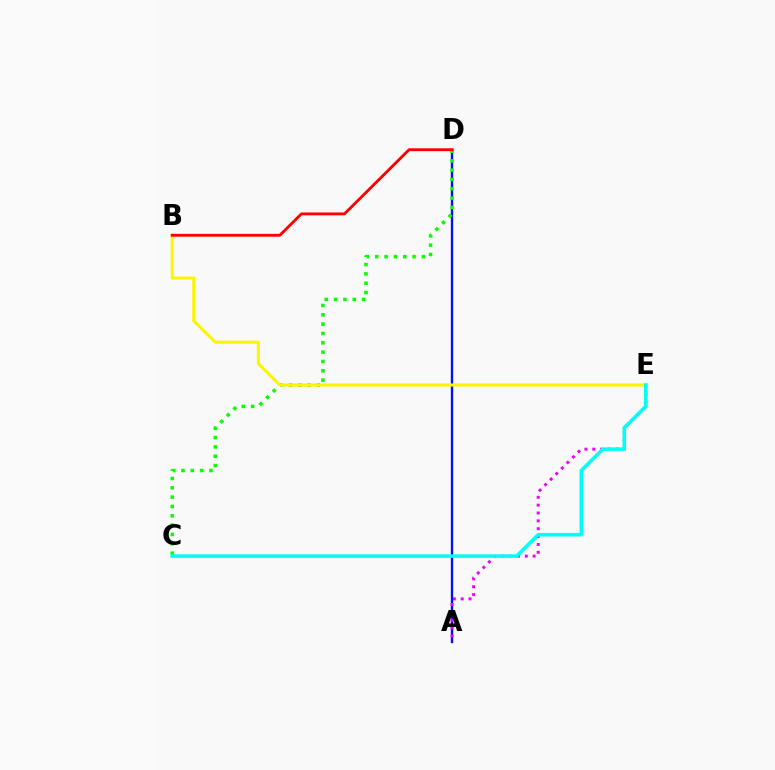{('A', 'D'): [{'color': '#0010ff', 'line_style': 'solid', 'thickness': 1.69}], ('A', 'E'): [{'color': '#ee00ff', 'line_style': 'dotted', 'thickness': 2.14}], ('C', 'D'): [{'color': '#08ff00', 'line_style': 'dotted', 'thickness': 2.54}], ('B', 'E'): [{'color': '#fcf500', 'line_style': 'solid', 'thickness': 2.2}], ('B', 'D'): [{'color': '#ff0000', 'line_style': 'solid', 'thickness': 2.05}], ('C', 'E'): [{'color': '#00fff6', 'line_style': 'solid', 'thickness': 2.56}]}